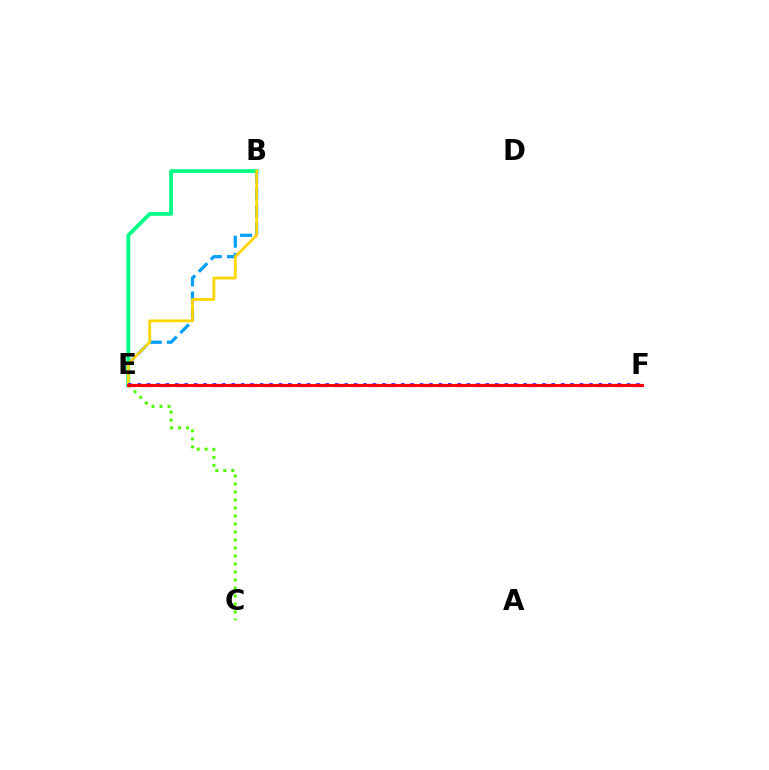{('B', 'E'): [{'color': '#009eff', 'line_style': 'dashed', 'thickness': 2.34}, {'color': '#00ff86', 'line_style': 'solid', 'thickness': 2.75}, {'color': '#ffd500', 'line_style': 'solid', 'thickness': 2.01}], ('C', 'E'): [{'color': '#4fff00', 'line_style': 'dotted', 'thickness': 2.17}], ('E', 'F'): [{'color': '#ff00ed', 'line_style': 'dashed', 'thickness': 2.37}, {'color': '#3700ff', 'line_style': 'dotted', 'thickness': 2.56}, {'color': '#ff0000', 'line_style': 'solid', 'thickness': 2.09}]}